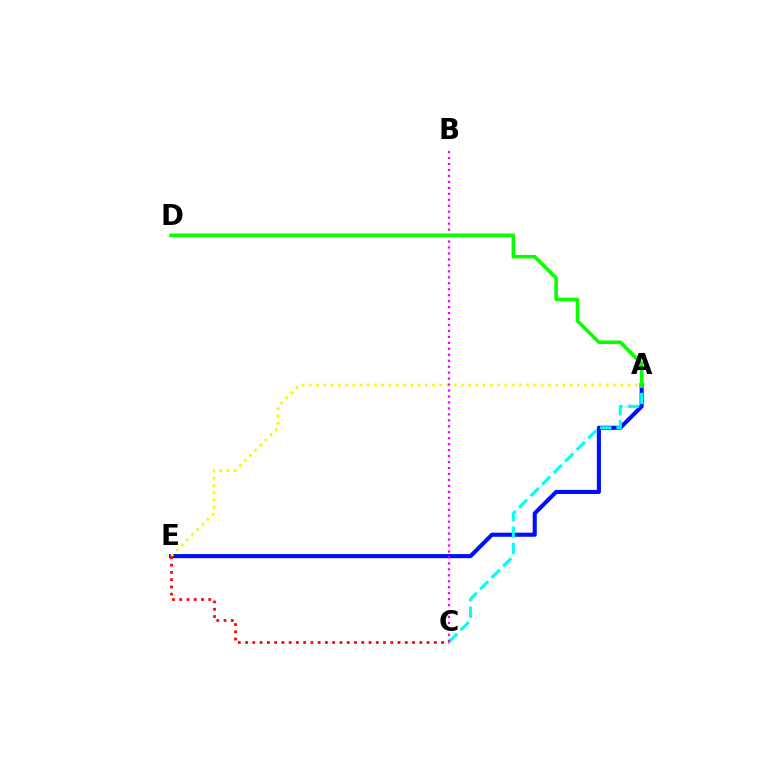{('A', 'E'): [{'color': '#0010ff', 'line_style': 'solid', 'thickness': 2.95}, {'color': '#fcf500', 'line_style': 'dotted', 'thickness': 1.97}], ('A', 'C'): [{'color': '#00fff6', 'line_style': 'dashed', 'thickness': 2.21}], ('C', 'E'): [{'color': '#ff0000', 'line_style': 'dotted', 'thickness': 1.97}], ('B', 'C'): [{'color': '#ee00ff', 'line_style': 'dotted', 'thickness': 1.62}], ('A', 'D'): [{'color': '#08ff00', 'line_style': 'solid', 'thickness': 2.57}]}